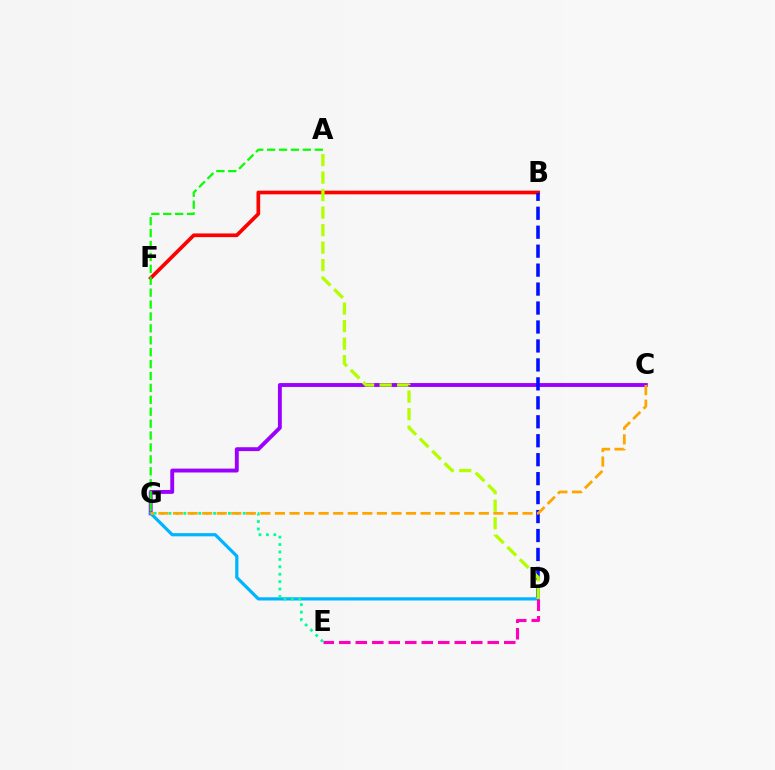{('B', 'F'): [{'color': '#ff0000', 'line_style': 'solid', 'thickness': 2.65}], ('C', 'G'): [{'color': '#9b00ff', 'line_style': 'solid', 'thickness': 2.79}, {'color': '#ffa500', 'line_style': 'dashed', 'thickness': 1.98}], ('B', 'D'): [{'color': '#0010ff', 'line_style': 'dashed', 'thickness': 2.58}], ('D', 'G'): [{'color': '#00b5ff', 'line_style': 'solid', 'thickness': 2.31}], ('D', 'E'): [{'color': '#ff00bd', 'line_style': 'dashed', 'thickness': 2.24}], ('E', 'G'): [{'color': '#00ff9d', 'line_style': 'dotted', 'thickness': 2.02}], ('A', 'G'): [{'color': '#08ff00', 'line_style': 'dashed', 'thickness': 1.62}], ('A', 'D'): [{'color': '#b3ff00', 'line_style': 'dashed', 'thickness': 2.38}]}